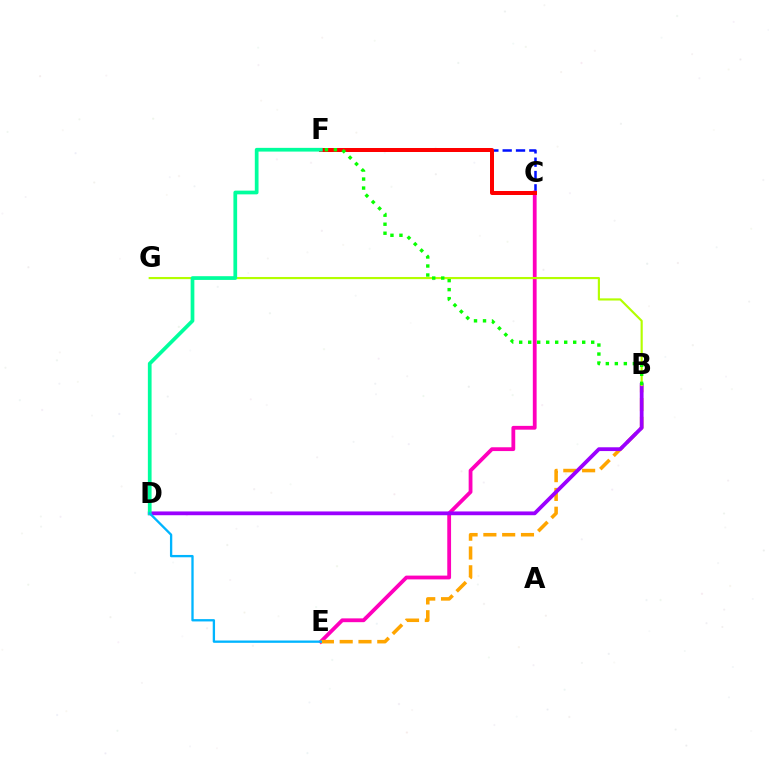{('C', 'F'): [{'color': '#0010ff', 'line_style': 'dashed', 'thickness': 1.81}, {'color': '#ff0000', 'line_style': 'solid', 'thickness': 2.88}], ('C', 'E'): [{'color': '#ff00bd', 'line_style': 'solid', 'thickness': 2.73}], ('B', 'E'): [{'color': '#ffa500', 'line_style': 'dashed', 'thickness': 2.55}], ('B', 'D'): [{'color': '#9b00ff', 'line_style': 'solid', 'thickness': 2.72}], ('B', 'G'): [{'color': '#b3ff00', 'line_style': 'solid', 'thickness': 1.55}], ('D', 'F'): [{'color': '#00ff9d', 'line_style': 'solid', 'thickness': 2.68}], ('B', 'F'): [{'color': '#08ff00', 'line_style': 'dotted', 'thickness': 2.45}], ('D', 'E'): [{'color': '#00b5ff', 'line_style': 'solid', 'thickness': 1.67}]}